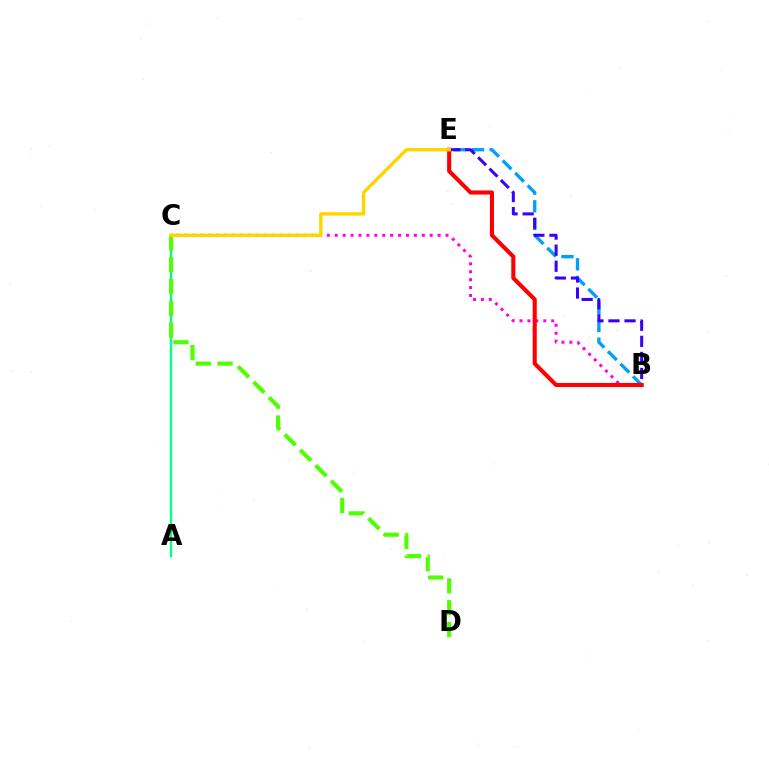{('A', 'C'): [{'color': '#00ff86', 'line_style': 'solid', 'thickness': 1.72}], ('C', 'D'): [{'color': '#4fff00', 'line_style': 'dashed', 'thickness': 2.97}], ('B', 'C'): [{'color': '#ff00ed', 'line_style': 'dotted', 'thickness': 2.15}], ('B', 'E'): [{'color': '#009eff', 'line_style': 'dashed', 'thickness': 2.4}, {'color': '#3700ff', 'line_style': 'dashed', 'thickness': 2.18}, {'color': '#ff0000', 'line_style': 'solid', 'thickness': 2.95}], ('C', 'E'): [{'color': '#ffd500', 'line_style': 'solid', 'thickness': 2.45}]}